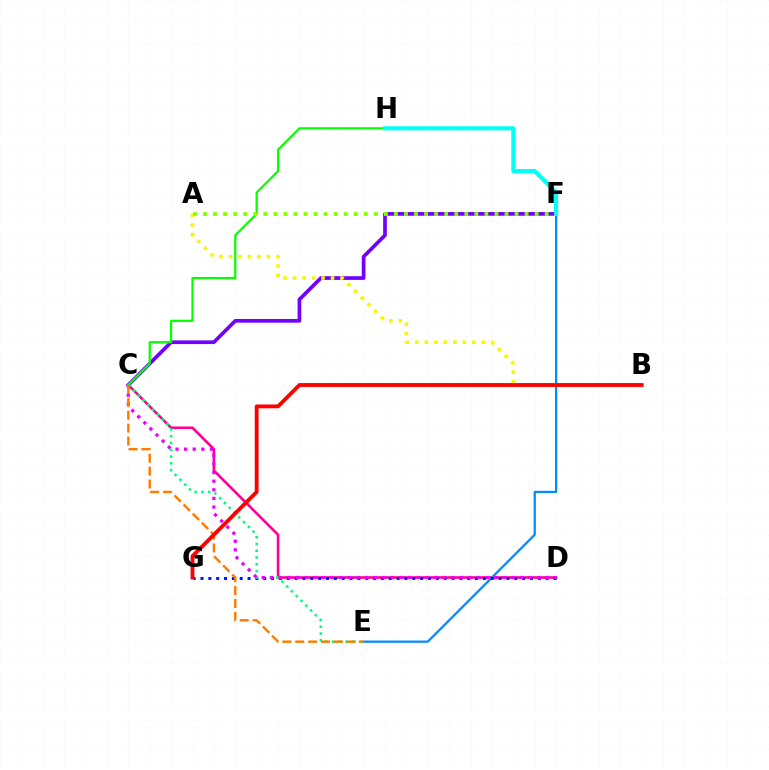{('C', 'F'): [{'color': '#7200ff', 'line_style': 'solid', 'thickness': 2.66}], ('C', 'D'): [{'color': '#ff0094', 'line_style': 'solid', 'thickness': 1.89}, {'color': '#ee00ff', 'line_style': 'dotted', 'thickness': 2.34}], ('C', 'H'): [{'color': '#08ff00', 'line_style': 'solid', 'thickness': 1.61}], ('E', 'F'): [{'color': '#008cff', 'line_style': 'solid', 'thickness': 1.62}], ('D', 'G'): [{'color': '#0010ff', 'line_style': 'dotted', 'thickness': 2.13}], ('C', 'E'): [{'color': '#00ff74', 'line_style': 'dotted', 'thickness': 1.84}, {'color': '#ff7c00', 'line_style': 'dashed', 'thickness': 1.75}], ('F', 'H'): [{'color': '#00fff6', 'line_style': 'solid', 'thickness': 2.97}], ('A', 'B'): [{'color': '#fcf500', 'line_style': 'dotted', 'thickness': 2.58}], ('A', 'F'): [{'color': '#84ff00', 'line_style': 'dotted', 'thickness': 2.73}], ('B', 'G'): [{'color': '#ff0000', 'line_style': 'solid', 'thickness': 2.76}]}